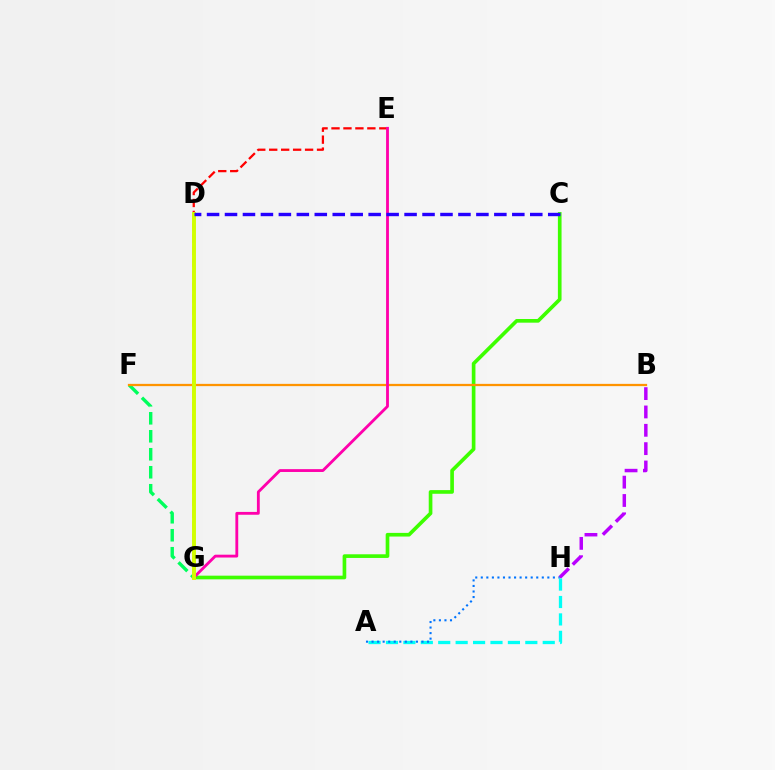{('F', 'G'): [{'color': '#00ff5c', 'line_style': 'dashed', 'thickness': 2.44}], ('C', 'G'): [{'color': '#3dff00', 'line_style': 'solid', 'thickness': 2.64}], ('E', 'G'): [{'color': '#ff0000', 'line_style': 'dashed', 'thickness': 1.62}, {'color': '#ff00ac', 'line_style': 'solid', 'thickness': 2.04}], ('B', 'H'): [{'color': '#b900ff', 'line_style': 'dashed', 'thickness': 2.49}], ('B', 'F'): [{'color': '#ff9400', 'line_style': 'solid', 'thickness': 1.63}], ('D', 'G'): [{'color': '#d1ff00', 'line_style': 'solid', 'thickness': 2.82}], ('C', 'D'): [{'color': '#2500ff', 'line_style': 'dashed', 'thickness': 2.44}], ('A', 'H'): [{'color': '#00fff6', 'line_style': 'dashed', 'thickness': 2.37}, {'color': '#0074ff', 'line_style': 'dotted', 'thickness': 1.51}]}